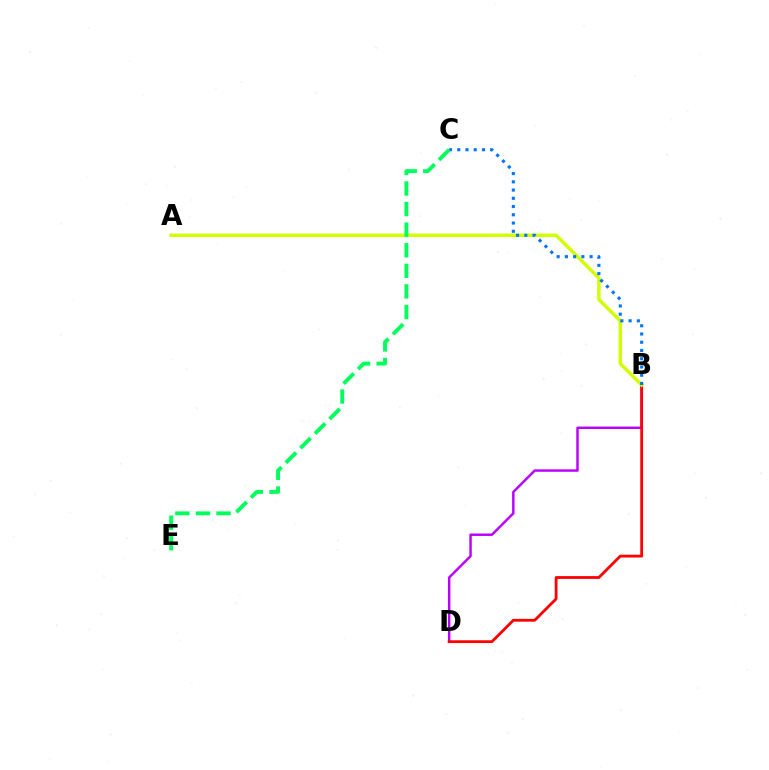{('B', 'D'): [{'color': '#b900ff', 'line_style': 'solid', 'thickness': 1.76}, {'color': '#ff0000', 'line_style': 'solid', 'thickness': 2.01}], ('A', 'B'): [{'color': '#d1ff00', 'line_style': 'solid', 'thickness': 2.5}], ('B', 'C'): [{'color': '#0074ff', 'line_style': 'dotted', 'thickness': 2.24}], ('C', 'E'): [{'color': '#00ff5c', 'line_style': 'dashed', 'thickness': 2.8}]}